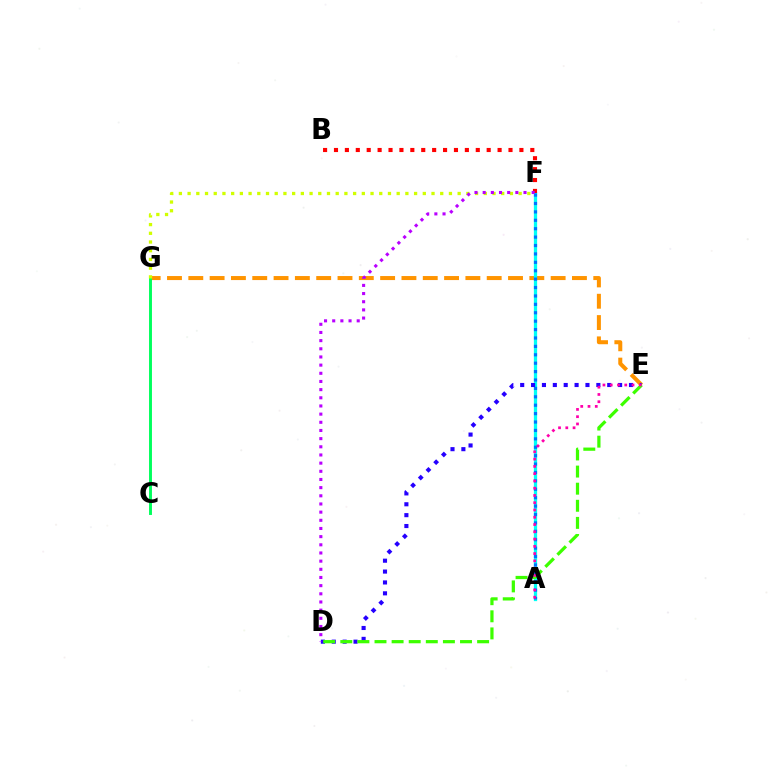{('E', 'G'): [{'color': '#ff9400', 'line_style': 'dashed', 'thickness': 2.9}], ('A', 'F'): [{'color': '#00fff6', 'line_style': 'solid', 'thickness': 2.35}, {'color': '#0074ff', 'line_style': 'dotted', 'thickness': 2.28}], ('D', 'E'): [{'color': '#2500ff', 'line_style': 'dotted', 'thickness': 2.96}, {'color': '#3dff00', 'line_style': 'dashed', 'thickness': 2.32}], ('C', 'G'): [{'color': '#00ff5c', 'line_style': 'solid', 'thickness': 2.1}], ('F', 'G'): [{'color': '#d1ff00', 'line_style': 'dotted', 'thickness': 2.37}], ('A', 'E'): [{'color': '#ff00ac', 'line_style': 'dotted', 'thickness': 1.97}], ('B', 'F'): [{'color': '#ff0000', 'line_style': 'dotted', 'thickness': 2.96}], ('D', 'F'): [{'color': '#b900ff', 'line_style': 'dotted', 'thickness': 2.22}]}